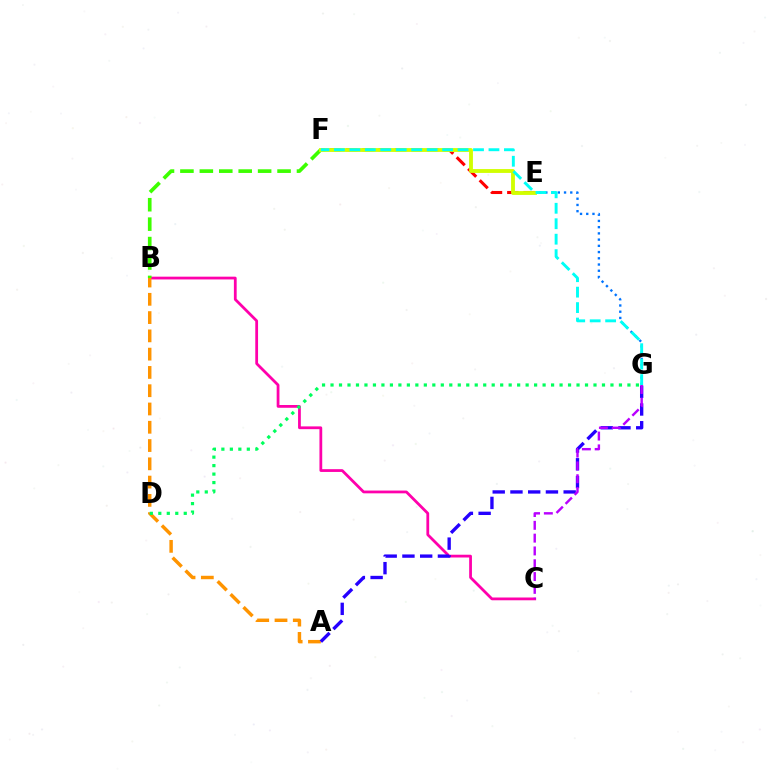{('B', 'C'): [{'color': '#ff00ac', 'line_style': 'solid', 'thickness': 2.0}], ('A', 'B'): [{'color': '#ff9400', 'line_style': 'dashed', 'thickness': 2.48}], ('B', 'F'): [{'color': '#3dff00', 'line_style': 'dashed', 'thickness': 2.64}], ('E', 'F'): [{'color': '#ff0000', 'line_style': 'dashed', 'thickness': 2.21}, {'color': '#d1ff00', 'line_style': 'solid', 'thickness': 2.77}], ('E', 'G'): [{'color': '#0074ff', 'line_style': 'dotted', 'thickness': 1.69}], ('A', 'G'): [{'color': '#2500ff', 'line_style': 'dashed', 'thickness': 2.41}], ('C', 'G'): [{'color': '#b900ff', 'line_style': 'dashed', 'thickness': 1.74}], ('D', 'G'): [{'color': '#00ff5c', 'line_style': 'dotted', 'thickness': 2.3}], ('F', 'G'): [{'color': '#00fff6', 'line_style': 'dashed', 'thickness': 2.1}]}